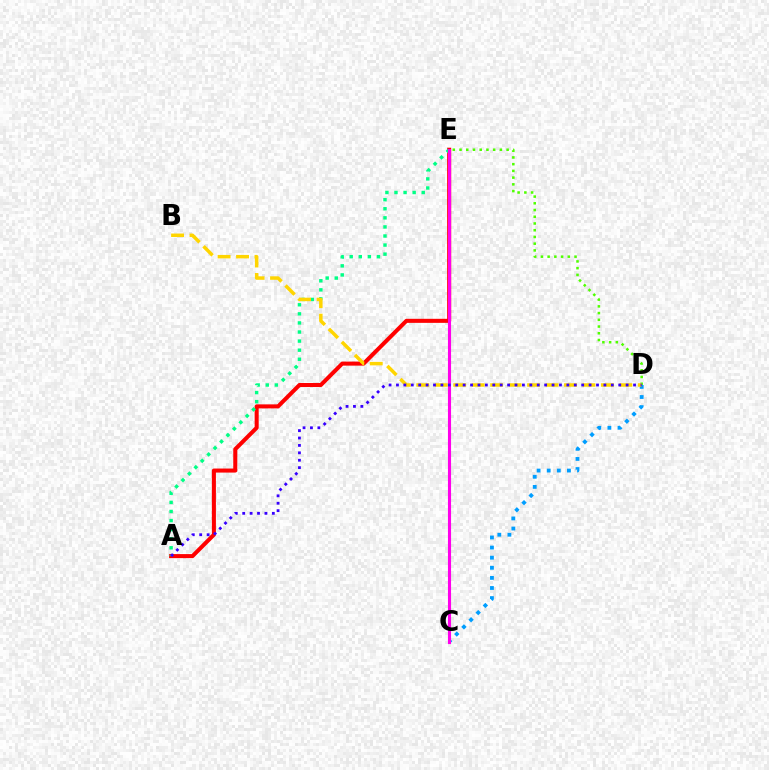{('C', 'D'): [{'color': '#009eff', 'line_style': 'dotted', 'thickness': 2.75}], ('A', 'E'): [{'color': '#ff0000', 'line_style': 'solid', 'thickness': 2.91}, {'color': '#00ff86', 'line_style': 'dotted', 'thickness': 2.47}], ('D', 'E'): [{'color': '#4fff00', 'line_style': 'dotted', 'thickness': 1.83}], ('C', 'E'): [{'color': '#ff00ed', 'line_style': 'solid', 'thickness': 2.23}], ('B', 'D'): [{'color': '#ffd500', 'line_style': 'dashed', 'thickness': 2.51}], ('A', 'D'): [{'color': '#3700ff', 'line_style': 'dotted', 'thickness': 2.01}]}